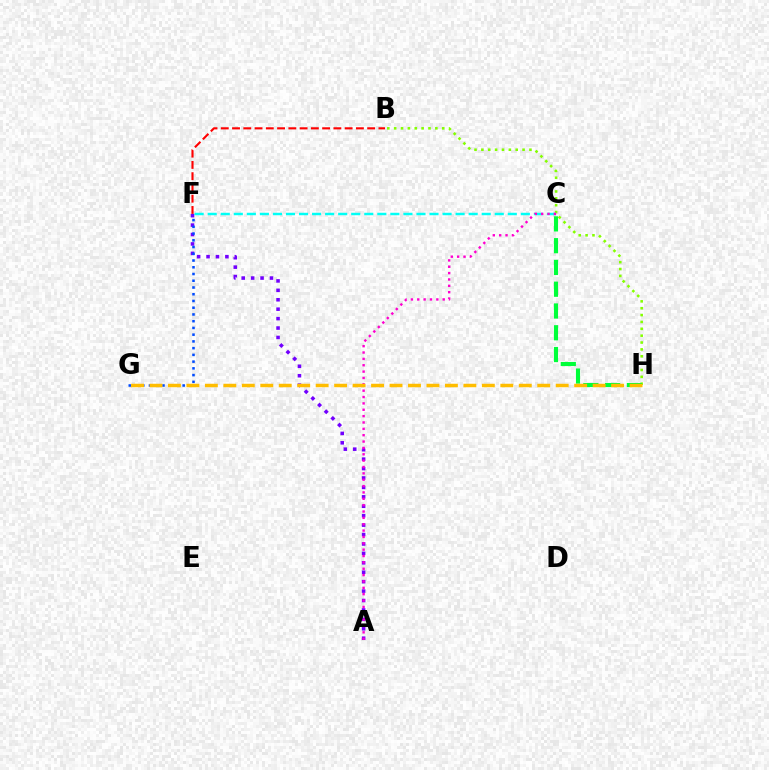{('B', 'H'): [{'color': '#84ff00', 'line_style': 'dotted', 'thickness': 1.86}], ('A', 'F'): [{'color': '#7200ff', 'line_style': 'dotted', 'thickness': 2.56}], ('C', 'F'): [{'color': '#00fff6', 'line_style': 'dashed', 'thickness': 1.77}], ('B', 'F'): [{'color': '#ff0000', 'line_style': 'dashed', 'thickness': 1.53}], ('A', 'C'): [{'color': '#ff00cf', 'line_style': 'dotted', 'thickness': 1.73}], ('F', 'G'): [{'color': '#004bff', 'line_style': 'dotted', 'thickness': 1.83}], ('C', 'H'): [{'color': '#00ff39', 'line_style': 'dashed', 'thickness': 2.96}], ('G', 'H'): [{'color': '#ffbd00', 'line_style': 'dashed', 'thickness': 2.51}]}